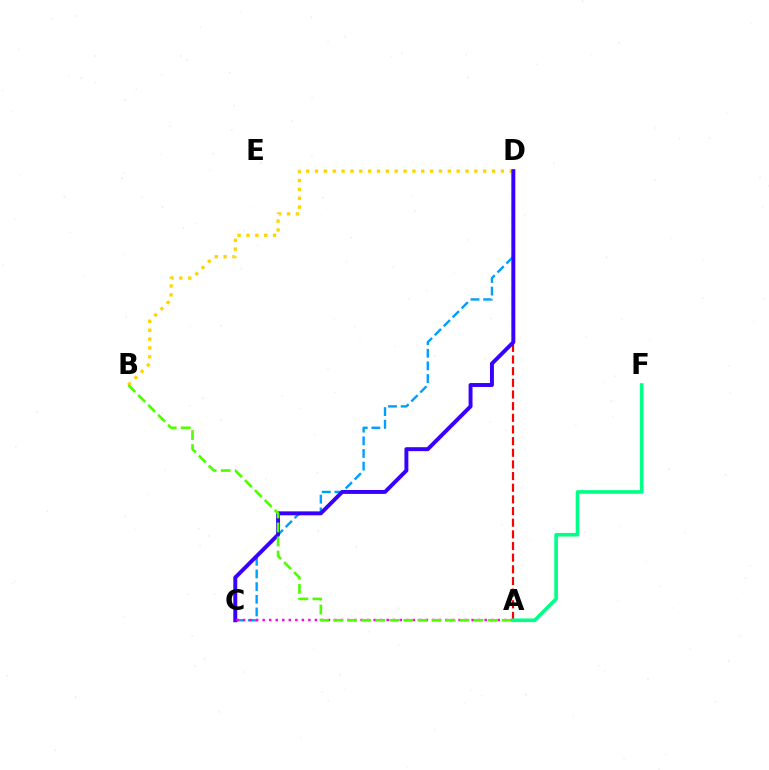{('A', 'D'): [{'color': '#ff0000', 'line_style': 'dashed', 'thickness': 1.58}], ('C', 'D'): [{'color': '#009eff', 'line_style': 'dashed', 'thickness': 1.72}, {'color': '#3700ff', 'line_style': 'solid', 'thickness': 2.83}], ('B', 'D'): [{'color': '#ffd500', 'line_style': 'dotted', 'thickness': 2.4}], ('A', 'C'): [{'color': '#ff00ed', 'line_style': 'dotted', 'thickness': 1.77}], ('A', 'F'): [{'color': '#00ff86', 'line_style': 'solid', 'thickness': 2.62}], ('A', 'B'): [{'color': '#4fff00', 'line_style': 'dashed', 'thickness': 1.91}]}